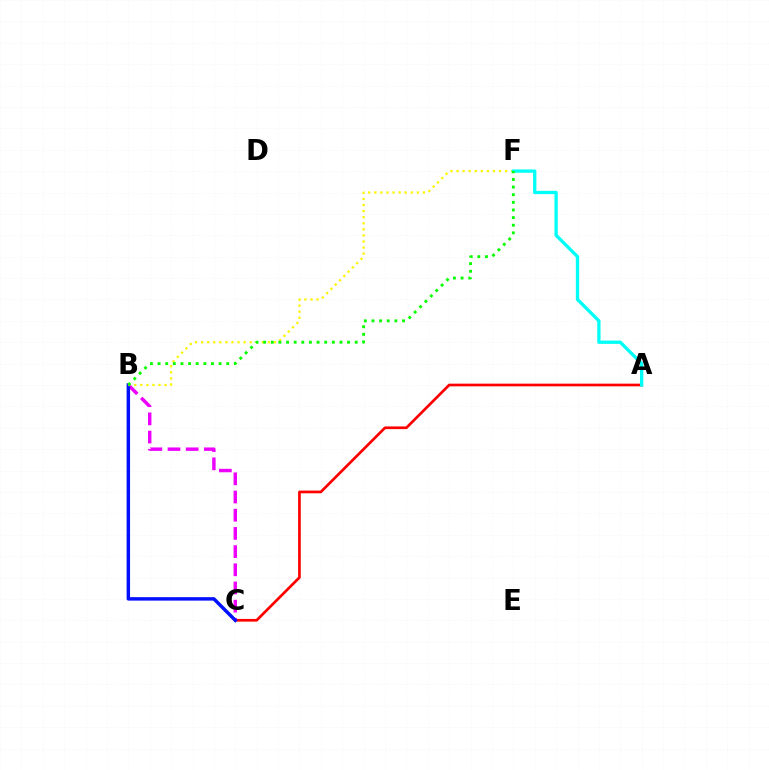{('A', 'C'): [{'color': '#ff0000', 'line_style': 'solid', 'thickness': 1.94}], ('B', 'C'): [{'color': '#ee00ff', 'line_style': 'dashed', 'thickness': 2.47}, {'color': '#0010ff', 'line_style': 'solid', 'thickness': 2.49}], ('B', 'F'): [{'color': '#fcf500', 'line_style': 'dotted', 'thickness': 1.65}, {'color': '#08ff00', 'line_style': 'dotted', 'thickness': 2.07}], ('A', 'F'): [{'color': '#00fff6', 'line_style': 'solid', 'thickness': 2.38}]}